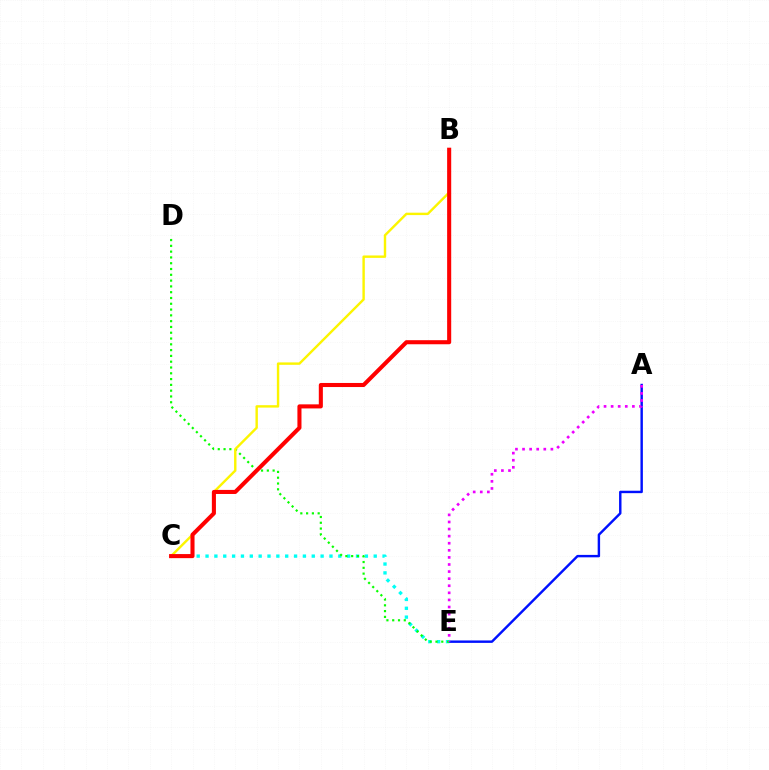{('A', 'E'): [{'color': '#0010ff', 'line_style': 'solid', 'thickness': 1.75}, {'color': '#ee00ff', 'line_style': 'dotted', 'thickness': 1.93}], ('C', 'E'): [{'color': '#00fff6', 'line_style': 'dotted', 'thickness': 2.4}], ('D', 'E'): [{'color': '#08ff00', 'line_style': 'dotted', 'thickness': 1.57}], ('B', 'C'): [{'color': '#fcf500', 'line_style': 'solid', 'thickness': 1.73}, {'color': '#ff0000', 'line_style': 'solid', 'thickness': 2.93}]}